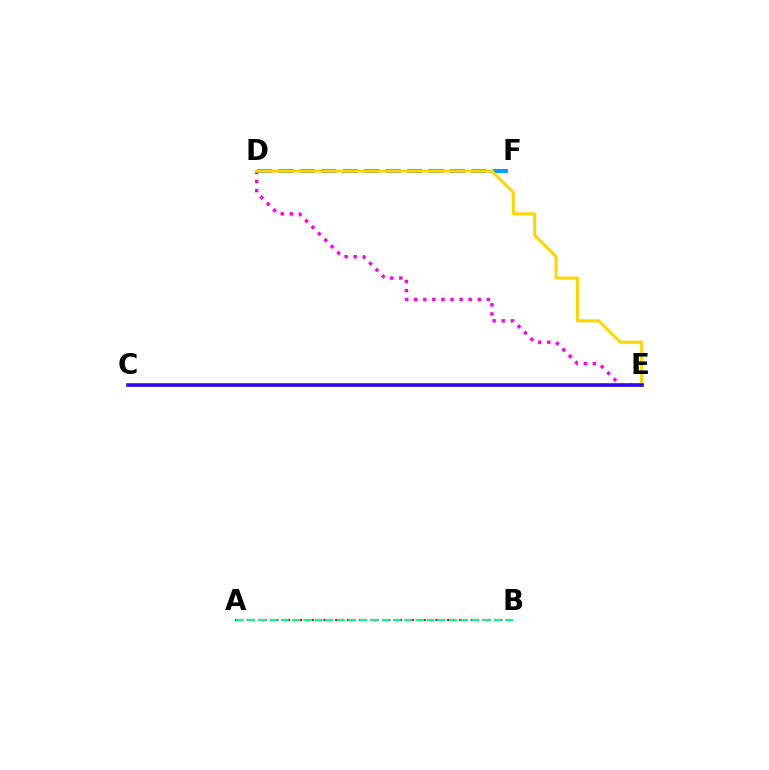{('D', 'F'): [{'color': '#009eff', 'line_style': 'dashed', 'thickness': 2.91}], ('D', 'E'): [{'color': '#ff00ed', 'line_style': 'dotted', 'thickness': 2.47}, {'color': '#ffd500', 'line_style': 'solid', 'thickness': 2.22}], ('C', 'E'): [{'color': '#4fff00', 'line_style': 'solid', 'thickness': 1.84}, {'color': '#3700ff', 'line_style': 'solid', 'thickness': 2.57}], ('A', 'B'): [{'color': '#ff0000', 'line_style': 'dotted', 'thickness': 1.6}, {'color': '#00ff86', 'line_style': 'dashed', 'thickness': 1.52}]}